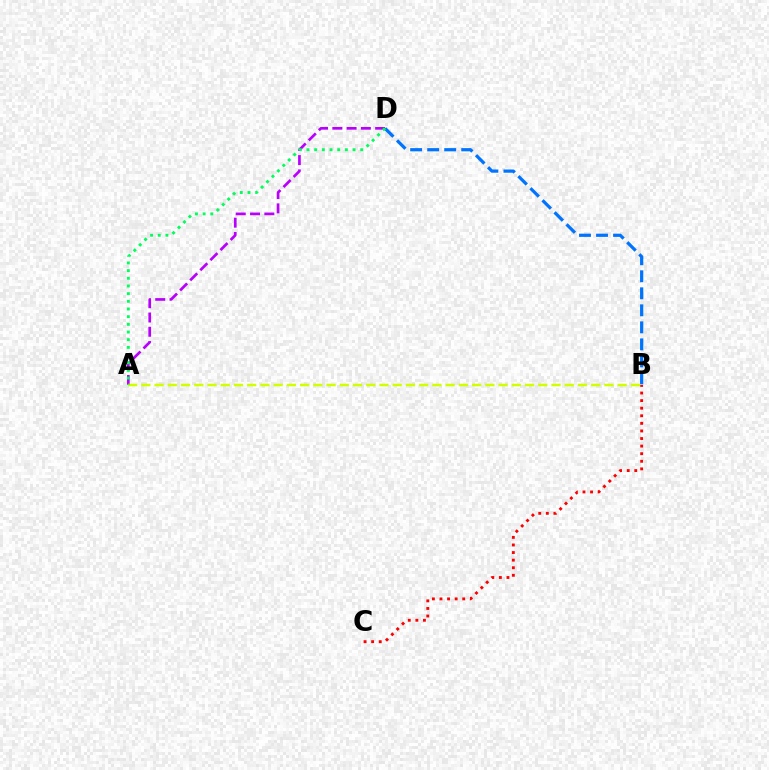{('A', 'D'): [{'color': '#b900ff', 'line_style': 'dashed', 'thickness': 1.94}, {'color': '#00ff5c', 'line_style': 'dotted', 'thickness': 2.09}], ('B', 'D'): [{'color': '#0074ff', 'line_style': 'dashed', 'thickness': 2.31}], ('A', 'B'): [{'color': '#d1ff00', 'line_style': 'dashed', 'thickness': 1.8}], ('B', 'C'): [{'color': '#ff0000', 'line_style': 'dotted', 'thickness': 2.06}]}